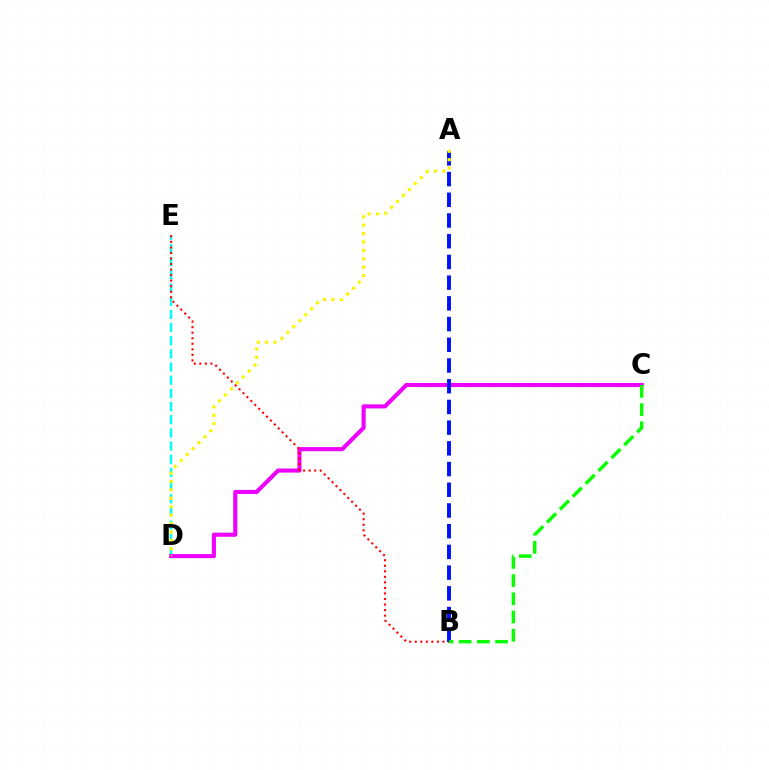{('D', 'E'): [{'color': '#00fff6', 'line_style': 'dashed', 'thickness': 1.79}], ('C', 'D'): [{'color': '#ee00ff', 'line_style': 'solid', 'thickness': 2.95}], ('B', 'E'): [{'color': '#ff0000', 'line_style': 'dotted', 'thickness': 1.5}], ('A', 'B'): [{'color': '#0010ff', 'line_style': 'dashed', 'thickness': 2.81}], ('A', 'D'): [{'color': '#fcf500', 'line_style': 'dotted', 'thickness': 2.28}], ('B', 'C'): [{'color': '#08ff00', 'line_style': 'dashed', 'thickness': 2.47}]}